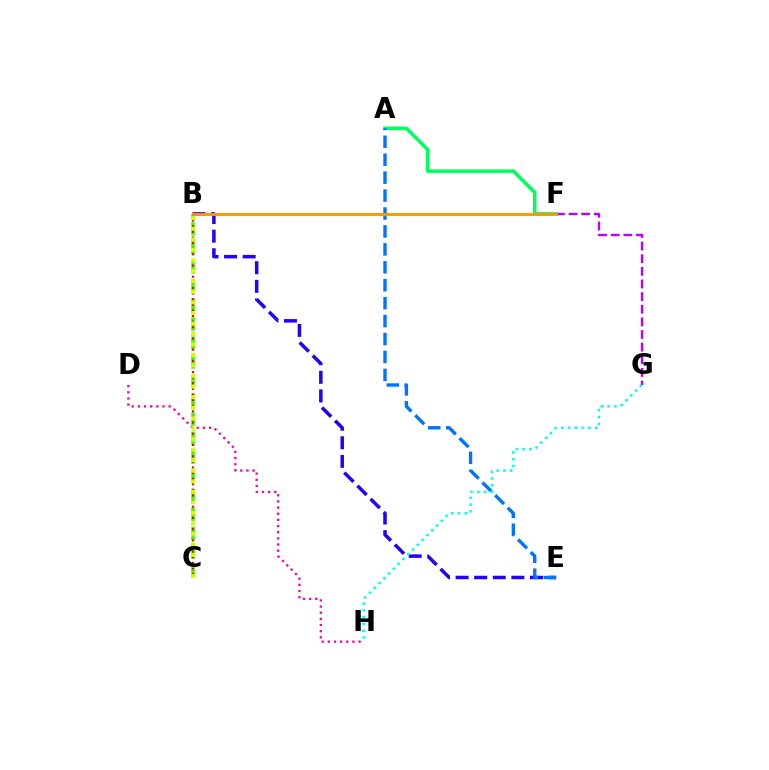{('B', 'E'): [{'color': '#2500ff', 'line_style': 'dashed', 'thickness': 2.53}], ('F', 'G'): [{'color': '#b900ff', 'line_style': 'dashed', 'thickness': 1.72}], ('A', 'F'): [{'color': '#00ff5c', 'line_style': 'solid', 'thickness': 2.55}], ('A', 'E'): [{'color': '#0074ff', 'line_style': 'dashed', 'thickness': 2.44}], ('D', 'H'): [{'color': '#ff00ac', 'line_style': 'dotted', 'thickness': 1.67}], ('B', 'C'): [{'color': '#3dff00', 'line_style': 'dashed', 'thickness': 2.58}, {'color': '#ff0000', 'line_style': 'dotted', 'thickness': 1.52}, {'color': '#d1ff00', 'line_style': 'dotted', 'thickness': 2.86}], ('B', 'F'): [{'color': '#ff9400', 'line_style': 'solid', 'thickness': 2.08}], ('G', 'H'): [{'color': '#00fff6', 'line_style': 'dotted', 'thickness': 1.84}]}